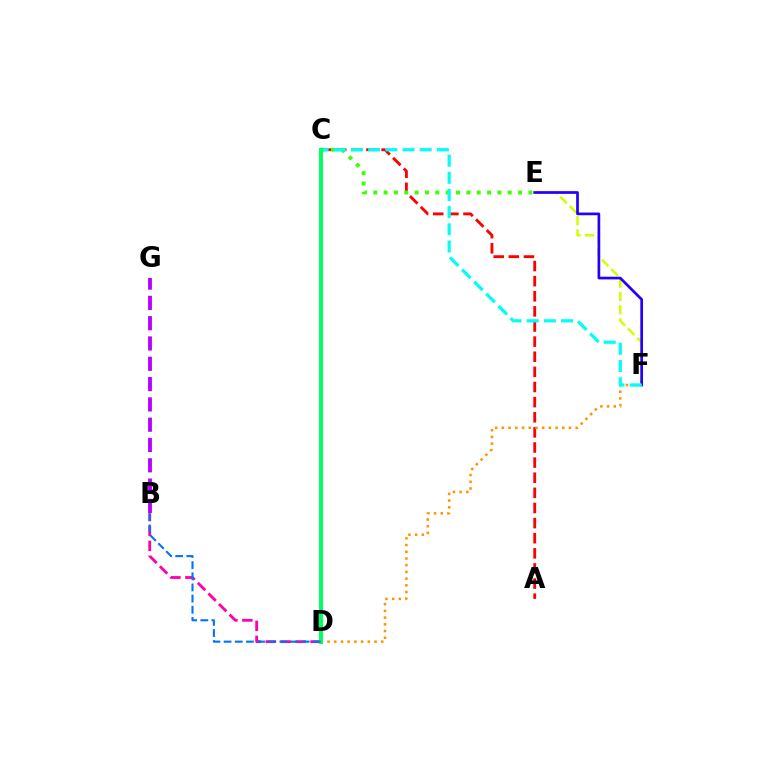{('E', 'F'): [{'color': '#d1ff00', 'line_style': 'dashed', 'thickness': 1.8}, {'color': '#2500ff', 'line_style': 'solid', 'thickness': 1.95}], ('A', 'C'): [{'color': '#ff0000', 'line_style': 'dashed', 'thickness': 2.05}], ('B', 'G'): [{'color': '#b900ff', 'line_style': 'dashed', 'thickness': 2.76}], ('C', 'E'): [{'color': '#3dff00', 'line_style': 'dotted', 'thickness': 2.81}], ('B', 'D'): [{'color': '#ff00ac', 'line_style': 'dashed', 'thickness': 2.03}, {'color': '#0074ff', 'line_style': 'dashed', 'thickness': 1.52}], ('D', 'F'): [{'color': '#ff9400', 'line_style': 'dotted', 'thickness': 1.82}], ('C', 'F'): [{'color': '#00fff6', 'line_style': 'dashed', 'thickness': 2.33}], ('C', 'D'): [{'color': '#00ff5c', 'line_style': 'solid', 'thickness': 2.86}]}